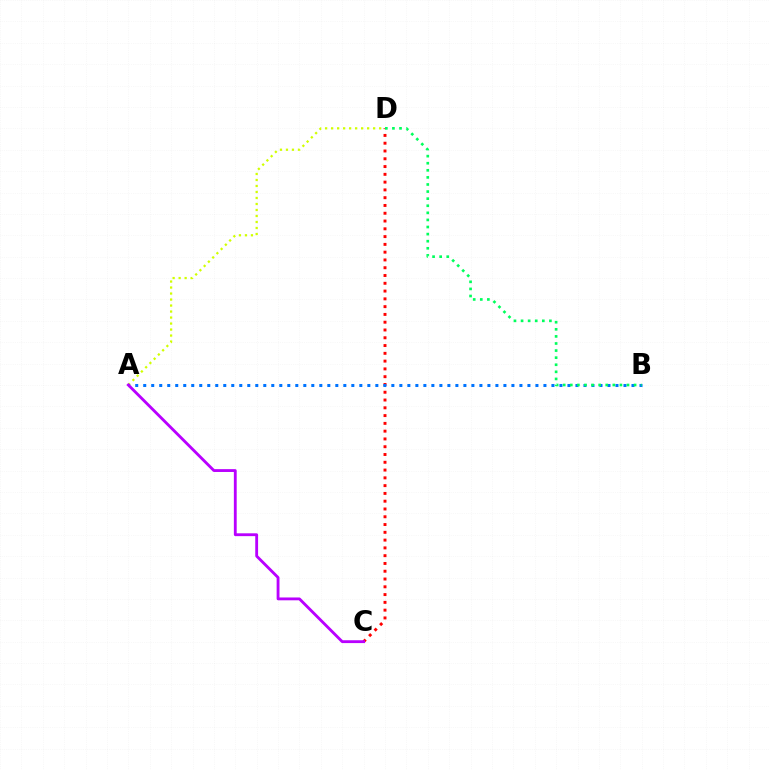{('C', 'D'): [{'color': '#ff0000', 'line_style': 'dotted', 'thickness': 2.11}], ('A', 'D'): [{'color': '#d1ff00', 'line_style': 'dotted', 'thickness': 1.63}], ('A', 'B'): [{'color': '#0074ff', 'line_style': 'dotted', 'thickness': 2.17}], ('B', 'D'): [{'color': '#00ff5c', 'line_style': 'dotted', 'thickness': 1.93}], ('A', 'C'): [{'color': '#b900ff', 'line_style': 'solid', 'thickness': 2.04}]}